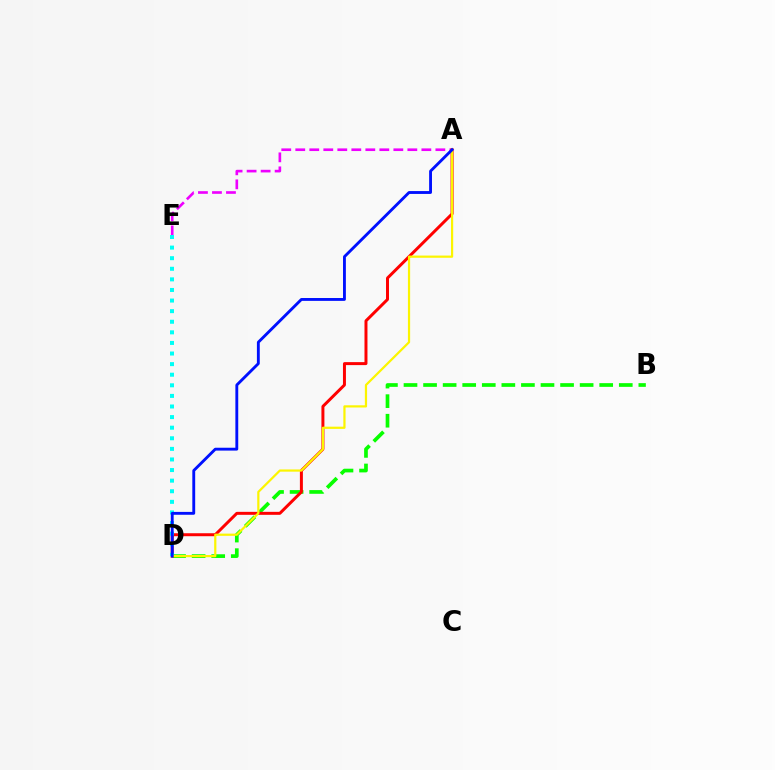{('B', 'D'): [{'color': '#08ff00', 'line_style': 'dashed', 'thickness': 2.66}], ('A', 'E'): [{'color': '#ee00ff', 'line_style': 'dashed', 'thickness': 1.9}], ('A', 'D'): [{'color': '#ff0000', 'line_style': 'solid', 'thickness': 2.14}, {'color': '#fcf500', 'line_style': 'solid', 'thickness': 1.6}, {'color': '#0010ff', 'line_style': 'solid', 'thickness': 2.06}], ('D', 'E'): [{'color': '#00fff6', 'line_style': 'dotted', 'thickness': 2.88}]}